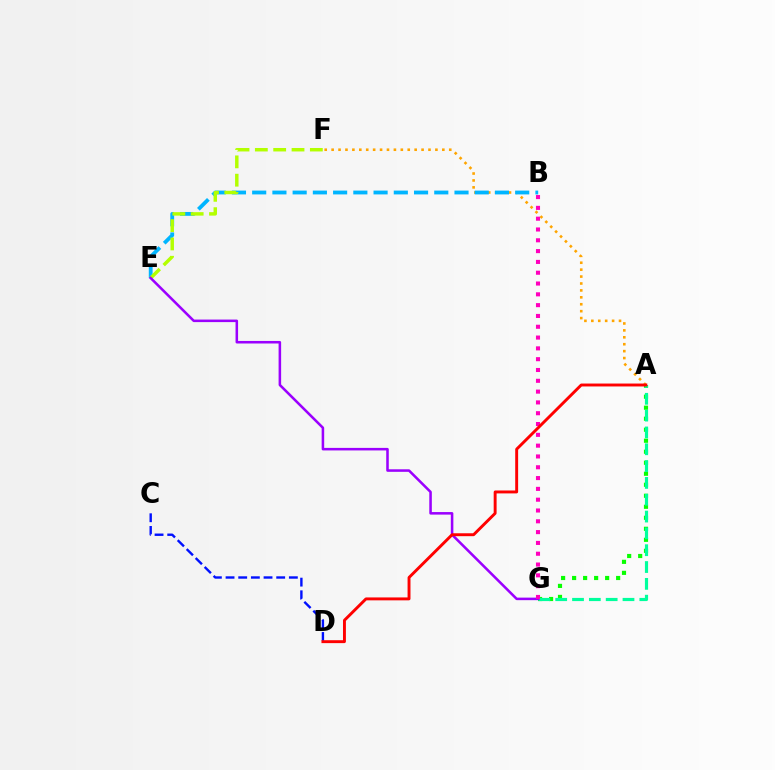{('A', 'F'): [{'color': '#ffa500', 'line_style': 'dotted', 'thickness': 1.88}], ('A', 'G'): [{'color': '#08ff00', 'line_style': 'dotted', 'thickness': 2.99}, {'color': '#00ff9d', 'line_style': 'dashed', 'thickness': 2.29}], ('B', 'E'): [{'color': '#00b5ff', 'line_style': 'dashed', 'thickness': 2.75}], ('E', 'F'): [{'color': '#b3ff00', 'line_style': 'dashed', 'thickness': 2.49}], ('C', 'D'): [{'color': '#0010ff', 'line_style': 'dashed', 'thickness': 1.72}], ('E', 'G'): [{'color': '#9b00ff', 'line_style': 'solid', 'thickness': 1.83}], ('B', 'G'): [{'color': '#ff00bd', 'line_style': 'dotted', 'thickness': 2.94}], ('A', 'D'): [{'color': '#ff0000', 'line_style': 'solid', 'thickness': 2.1}]}